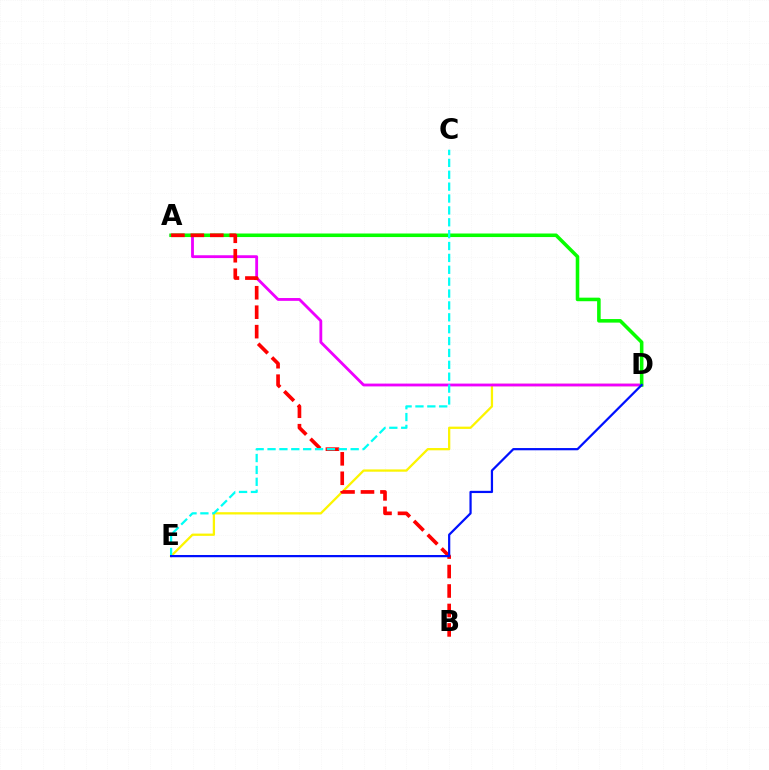{('D', 'E'): [{'color': '#fcf500', 'line_style': 'solid', 'thickness': 1.64}, {'color': '#0010ff', 'line_style': 'solid', 'thickness': 1.61}], ('A', 'D'): [{'color': '#ee00ff', 'line_style': 'solid', 'thickness': 2.03}, {'color': '#08ff00', 'line_style': 'solid', 'thickness': 2.56}], ('A', 'B'): [{'color': '#ff0000', 'line_style': 'dashed', 'thickness': 2.64}], ('C', 'E'): [{'color': '#00fff6', 'line_style': 'dashed', 'thickness': 1.61}]}